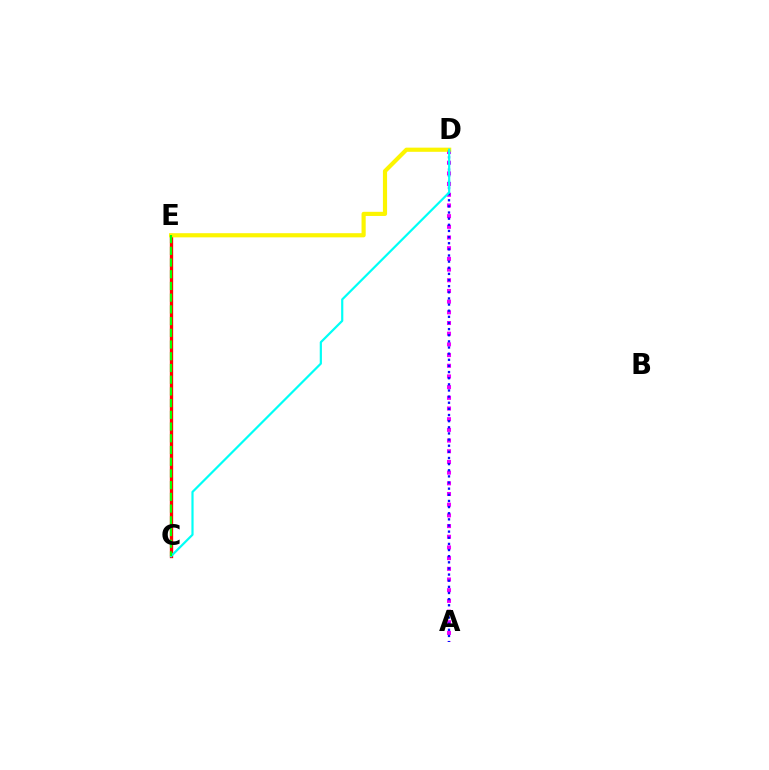{('A', 'D'): [{'color': '#ee00ff', 'line_style': 'dotted', 'thickness': 2.9}, {'color': '#0010ff', 'line_style': 'dotted', 'thickness': 1.67}], ('C', 'E'): [{'color': '#ff0000', 'line_style': 'solid', 'thickness': 2.39}, {'color': '#08ff00', 'line_style': 'dashed', 'thickness': 1.59}], ('D', 'E'): [{'color': '#fcf500', 'line_style': 'solid', 'thickness': 2.99}], ('C', 'D'): [{'color': '#00fff6', 'line_style': 'solid', 'thickness': 1.58}]}